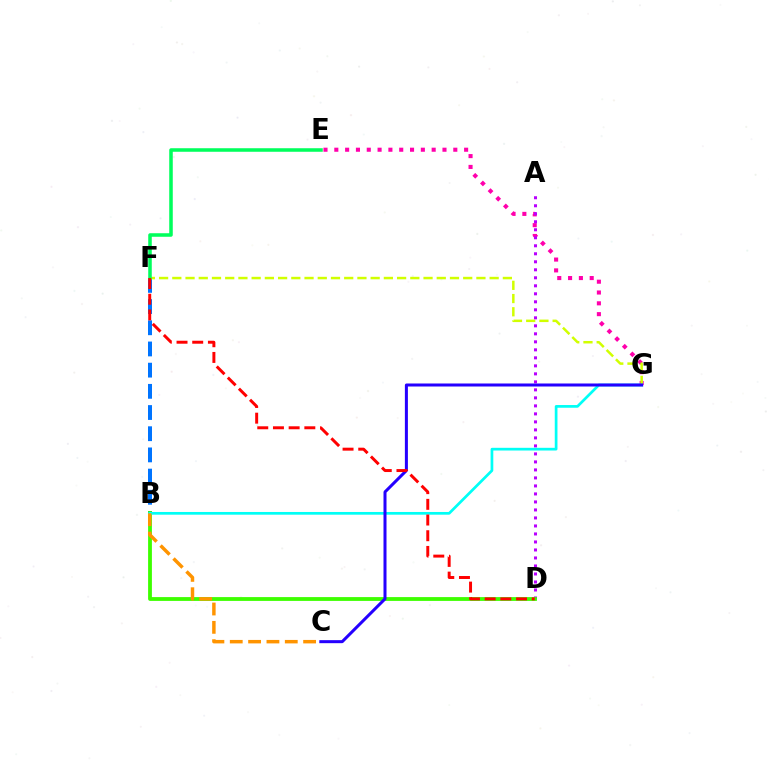{('B', 'F'): [{'color': '#0074ff', 'line_style': 'dashed', 'thickness': 2.88}], ('E', 'G'): [{'color': '#ff00ac', 'line_style': 'dotted', 'thickness': 2.94}], ('F', 'G'): [{'color': '#d1ff00', 'line_style': 'dashed', 'thickness': 1.8}], ('A', 'D'): [{'color': '#b900ff', 'line_style': 'dotted', 'thickness': 2.17}], ('B', 'D'): [{'color': '#3dff00', 'line_style': 'solid', 'thickness': 2.74}], ('B', 'G'): [{'color': '#00fff6', 'line_style': 'solid', 'thickness': 1.95}], ('E', 'F'): [{'color': '#00ff5c', 'line_style': 'solid', 'thickness': 2.55}], ('B', 'C'): [{'color': '#ff9400', 'line_style': 'dashed', 'thickness': 2.49}], ('C', 'G'): [{'color': '#2500ff', 'line_style': 'solid', 'thickness': 2.17}], ('D', 'F'): [{'color': '#ff0000', 'line_style': 'dashed', 'thickness': 2.13}]}